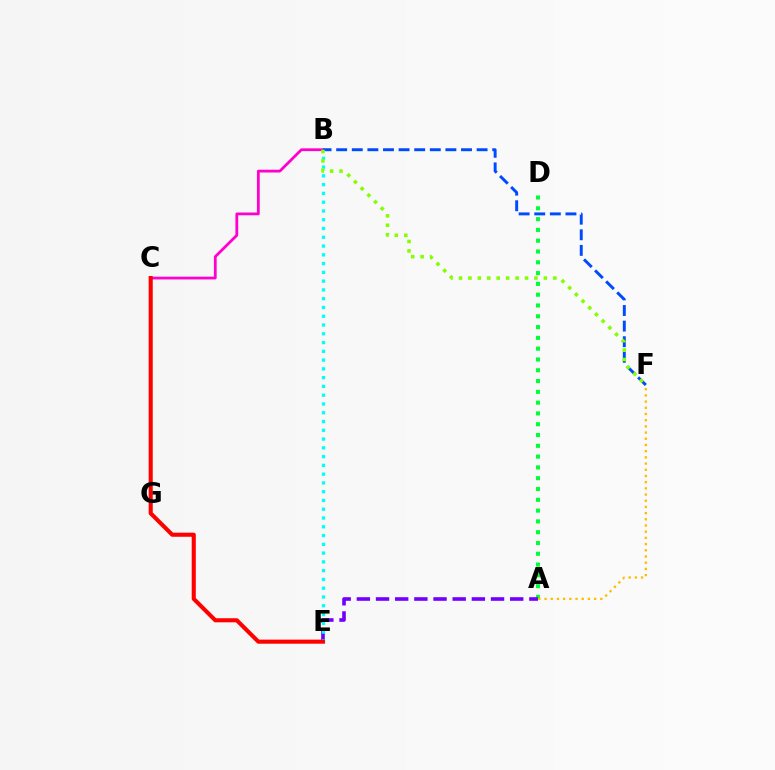{('B', 'C'): [{'color': '#ff00cf', 'line_style': 'solid', 'thickness': 2.0}], ('B', 'F'): [{'color': '#004bff', 'line_style': 'dashed', 'thickness': 2.12}, {'color': '#84ff00', 'line_style': 'dotted', 'thickness': 2.56}], ('A', 'D'): [{'color': '#00ff39', 'line_style': 'dotted', 'thickness': 2.93}], ('A', 'F'): [{'color': '#ffbd00', 'line_style': 'dotted', 'thickness': 1.68}], ('A', 'E'): [{'color': '#7200ff', 'line_style': 'dashed', 'thickness': 2.6}], ('B', 'E'): [{'color': '#00fff6', 'line_style': 'dotted', 'thickness': 2.38}], ('C', 'E'): [{'color': '#ff0000', 'line_style': 'solid', 'thickness': 2.94}]}